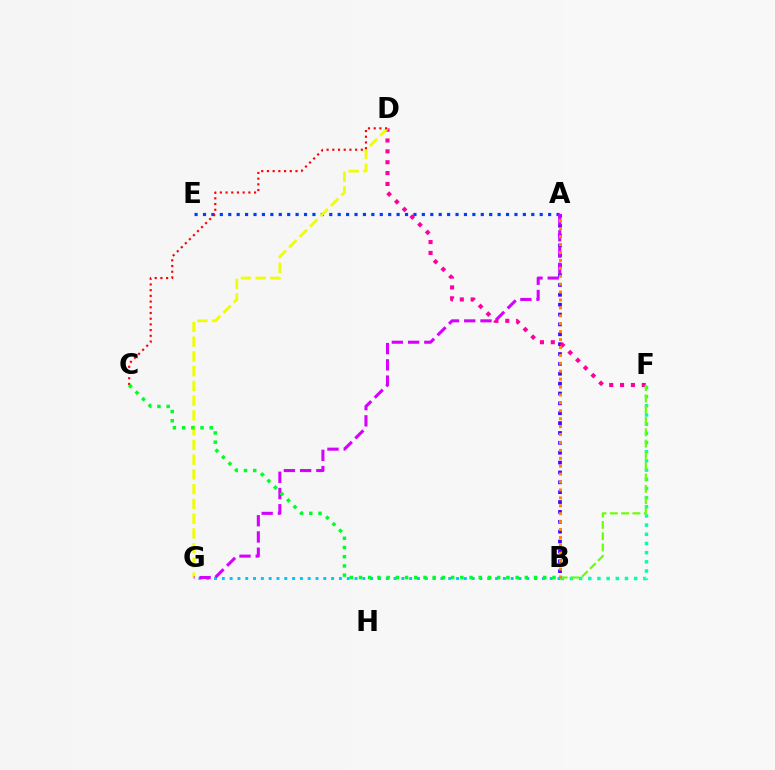{('A', 'B'): [{'color': '#4f00ff', 'line_style': 'dotted', 'thickness': 2.68}, {'color': '#ff8800', 'line_style': 'dotted', 'thickness': 2.15}], ('D', 'F'): [{'color': '#ff00a0', 'line_style': 'dotted', 'thickness': 2.95}], ('B', 'G'): [{'color': '#00c7ff', 'line_style': 'dotted', 'thickness': 2.12}], ('A', 'E'): [{'color': '#003fff', 'line_style': 'dotted', 'thickness': 2.29}], ('D', 'G'): [{'color': '#eeff00', 'line_style': 'dashed', 'thickness': 2.0}], ('C', 'D'): [{'color': '#ff0000', 'line_style': 'dotted', 'thickness': 1.55}], ('B', 'F'): [{'color': '#00ffaf', 'line_style': 'dotted', 'thickness': 2.49}, {'color': '#66ff00', 'line_style': 'dashed', 'thickness': 1.54}], ('A', 'G'): [{'color': '#d600ff', 'line_style': 'dashed', 'thickness': 2.21}], ('B', 'C'): [{'color': '#00ff27', 'line_style': 'dotted', 'thickness': 2.5}]}